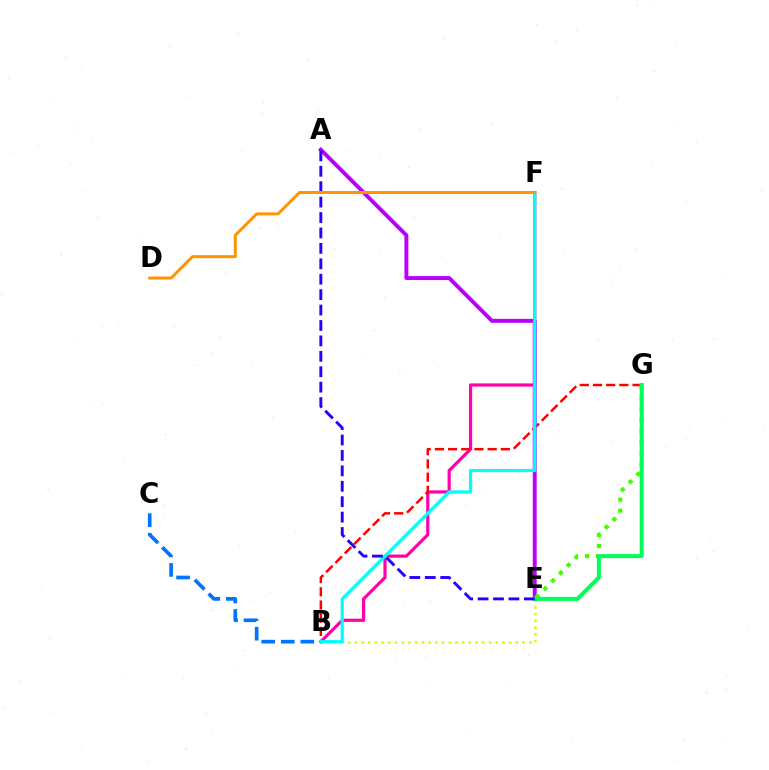{('B', 'C'): [{'color': '#0074ff', 'line_style': 'dashed', 'thickness': 2.65}], ('B', 'F'): [{'color': '#ff00ac', 'line_style': 'solid', 'thickness': 2.3}, {'color': '#00fff6', 'line_style': 'solid', 'thickness': 2.3}], ('B', 'E'): [{'color': '#d1ff00', 'line_style': 'dotted', 'thickness': 1.82}], ('B', 'G'): [{'color': '#ff0000', 'line_style': 'dashed', 'thickness': 1.79}], ('A', 'E'): [{'color': '#b900ff', 'line_style': 'solid', 'thickness': 2.83}, {'color': '#2500ff', 'line_style': 'dashed', 'thickness': 2.09}], ('E', 'G'): [{'color': '#3dff00', 'line_style': 'dotted', 'thickness': 3.0}, {'color': '#00ff5c', 'line_style': 'solid', 'thickness': 2.88}], ('D', 'F'): [{'color': '#ff9400', 'line_style': 'solid', 'thickness': 2.15}]}